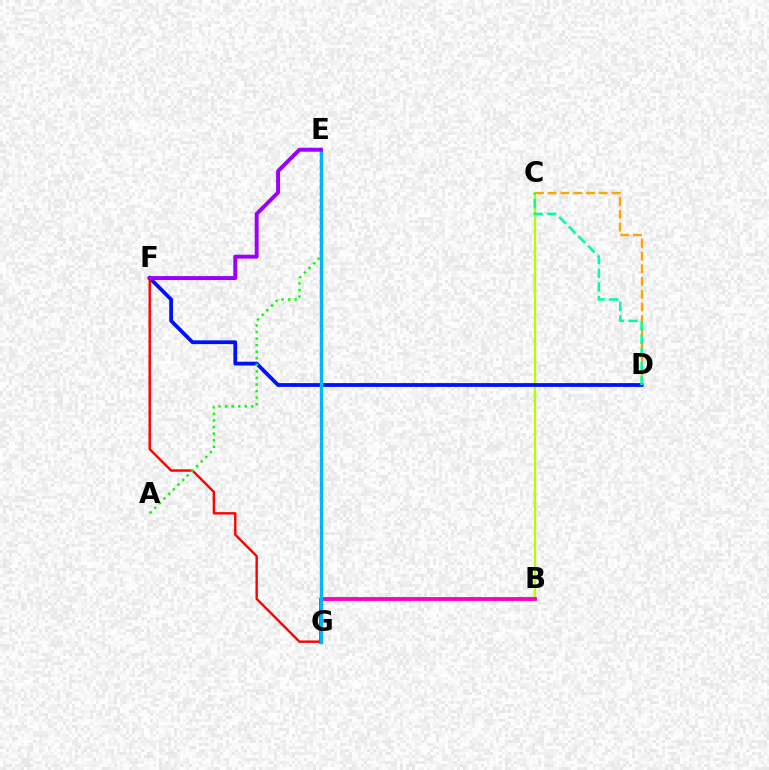{('C', 'D'): [{'color': '#ffa500', 'line_style': 'dashed', 'thickness': 1.73}, {'color': '#00ff9d', 'line_style': 'dashed', 'thickness': 1.85}], ('B', 'C'): [{'color': '#b3ff00', 'line_style': 'solid', 'thickness': 1.59}], ('D', 'F'): [{'color': '#0010ff', 'line_style': 'solid', 'thickness': 2.72}], ('F', 'G'): [{'color': '#ff0000', 'line_style': 'solid', 'thickness': 1.73}], ('B', 'G'): [{'color': '#ff00bd', 'line_style': 'solid', 'thickness': 2.77}], ('A', 'E'): [{'color': '#08ff00', 'line_style': 'dotted', 'thickness': 1.78}], ('E', 'G'): [{'color': '#00b5ff', 'line_style': 'solid', 'thickness': 2.45}], ('E', 'F'): [{'color': '#9b00ff', 'line_style': 'solid', 'thickness': 2.83}]}